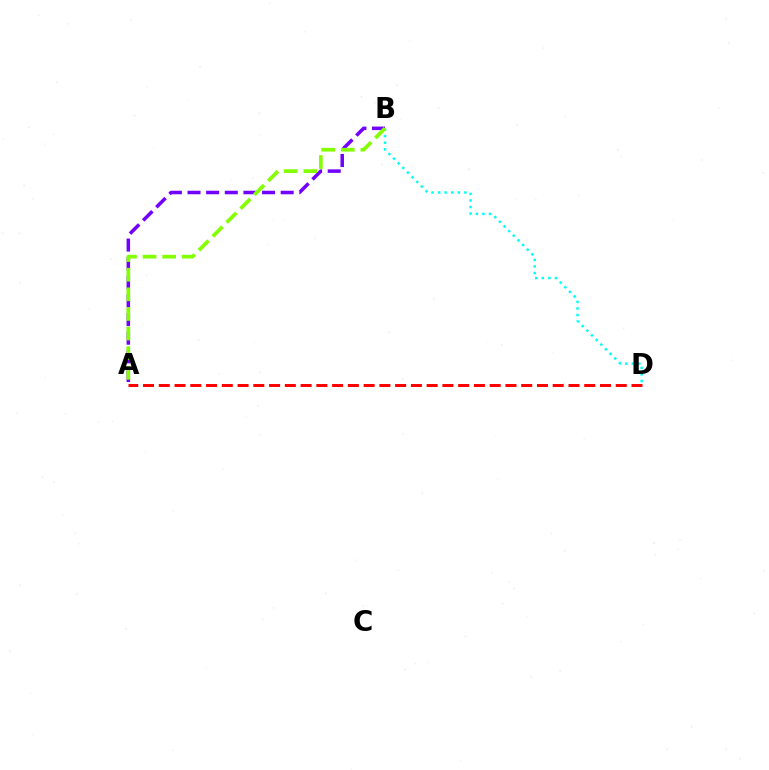{('A', 'B'): [{'color': '#7200ff', 'line_style': 'dashed', 'thickness': 2.53}, {'color': '#84ff00', 'line_style': 'dashed', 'thickness': 2.67}], ('B', 'D'): [{'color': '#00fff6', 'line_style': 'dotted', 'thickness': 1.78}], ('A', 'D'): [{'color': '#ff0000', 'line_style': 'dashed', 'thickness': 2.14}]}